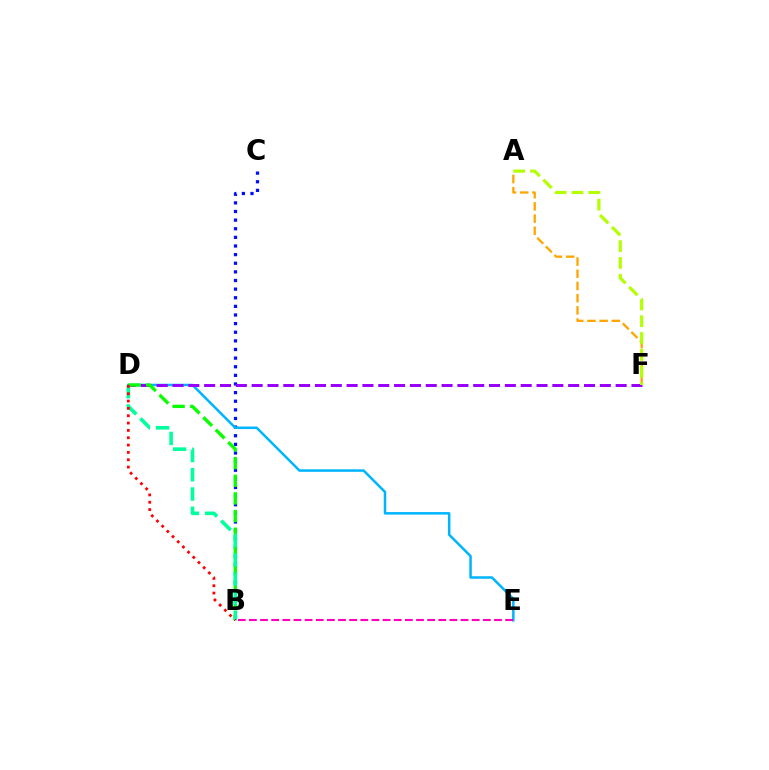{('A', 'F'): [{'color': '#ffa500', 'line_style': 'dashed', 'thickness': 1.66}, {'color': '#b3ff00', 'line_style': 'dashed', 'thickness': 2.28}], ('B', 'C'): [{'color': '#0010ff', 'line_style': 'dotted', 'thickness': 2.34}], ('D', 'E'): [{'color': '#00b5ff', 'line_style': 'solid', 'thickness': 1.81}], ('D', 'F'): [{'color': '#9b00ff', 'line_style': 'dashed', 'thickness': 2.15}], ('B', 'D'): [{'color': '#08ff00', 'line_style': 'dashed', 'thickness': 2.4}, {'color': '#00ff9d', 'line_style': 'dashed', 'thickness': 2.61}, {'color': '#ff0000', 'line_style': 'dotted', 'thickness': 1.99}], ('B', 'E'): [{'color': '#ff00bd', 'line_style': 'dashed', 'thickness': 1.51}]}